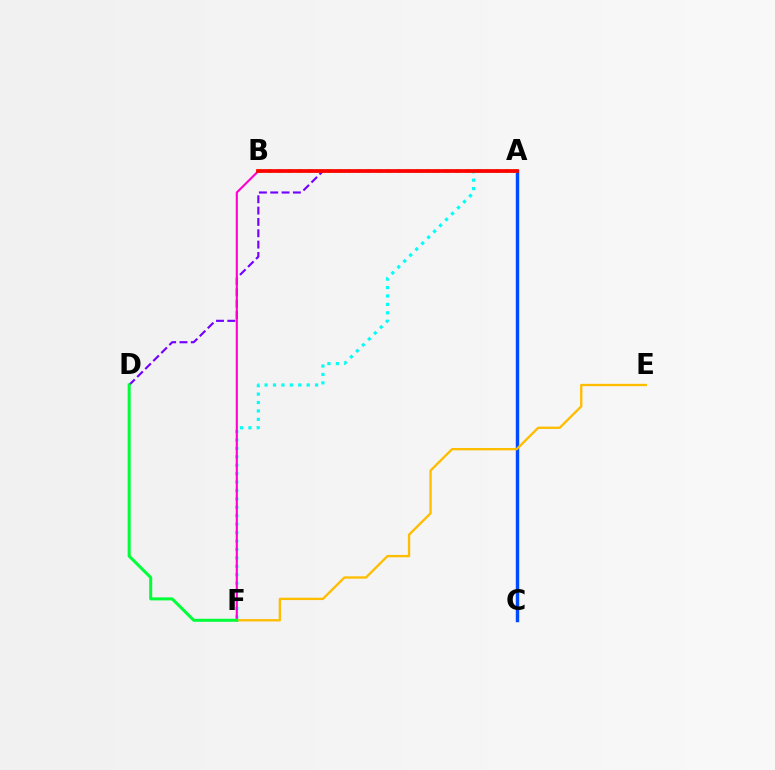{('A', 'C'): [{'color': '#004bff', 'line_style': 'solid', 'thickness': 2.47}], ('A', 'D'): [{'color': '#7200ff', 'line_style': 'dashed', 'thickness': 1.54}], ('A', 'F'): [{'color': '#00fff6', 'line_style': 'dotted', 'thickness': 2.29}], ('B', 'F'): [{'color': '#ff00cf', 'line_style': 'solid', 'thickness': 1.52}], ('E', 'F'): [{'color': '#ffbd00', 'line_style': 'solid', 'thickness': 1.68}], ('A', 'B'): [{'color': '#84ff00', 'line_style': 'dotted', 'thickness': 2.69}, {'color': '#ff0000', 'line_style': 'solid', 'thickness': 2.68}], ('D', 'F'): [{'color': '#00ff39', 'line_style': 'solid', 'thickness': 2.17}]}